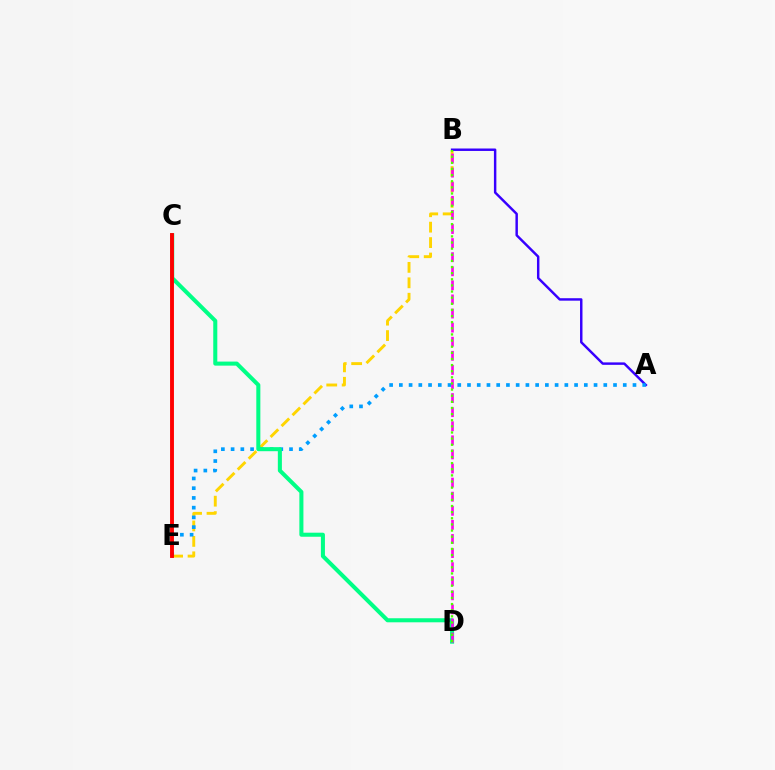{('B', 'E'): [{'color': '#ffd500', 'line_style': 'dashed', 'thickness': 2.1}], ('A', 'B'): [{'color': '#3700ff', 'line_style': 'solid', 'thickness': 1.76}], ('A', 'E'): [{'color': '#009eff', 'line_style': 'dotted', 'thickness': 2.64}], ('C', 'D'): [{'color': '#00ff86', 'line_style': 'solid', 'thickness': 2.91}], ('B', 'D'): [{'color': '#ff00ed', 'line_style': 'dashed', 'thickness': 1.91}, {'color': '#4fff00', 'line_style': 'dotted', 'thickness': 1.66}], ('C', 'E'): [{'color': '#ff0000', 'line_style': 'solid', 'thickness': 2.8}]}